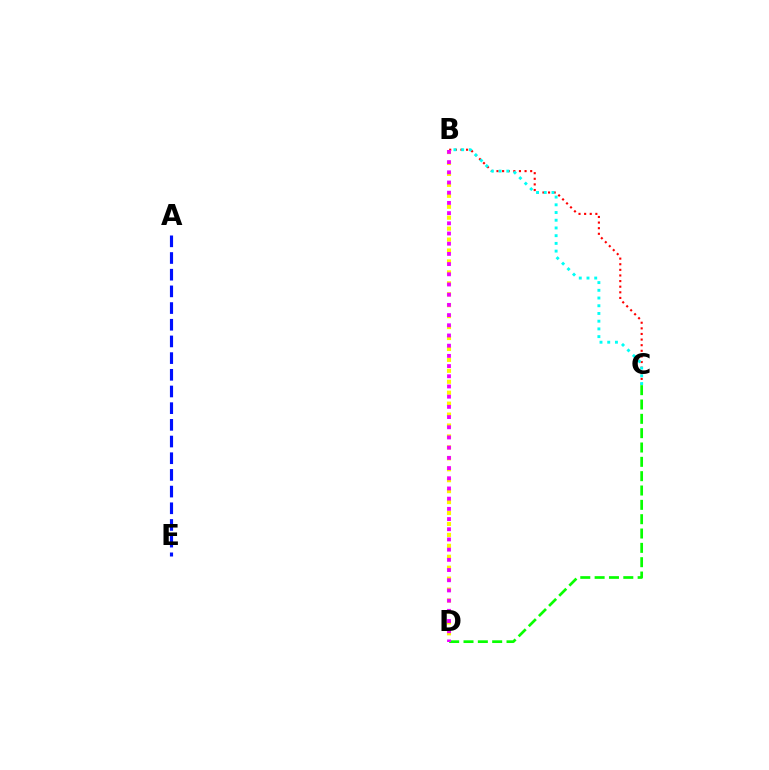{('B', 'C'): [{'color': '#ff0000', 'line_style': 'dotted', 'thickness': 1.53}, {'color': '#00fff6', 'line_style': 'dotted', 'thickness': 2.1}], ('B', 'D'): [{'color': '#fcf500', 'line_style': 'dotted', 'thickness': 2.97}, {'color': '#ee00ff', 'line_style': 'dotted', 'thickness': 2.77}], ('C', 'D'): [{'color': '#08ff00', 'line_style': 'dashed', 'thickness': 1.95}], ('A', 'E'): [{'color': '#0010ff', 'line_style': 'dashed', 'thickness': 2.27}]}